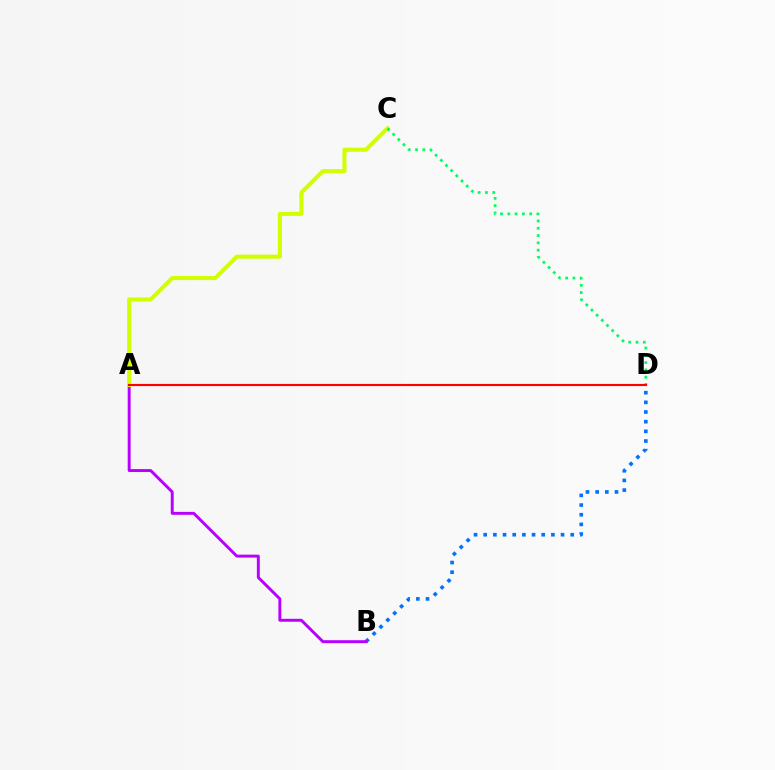{('B', 'D'): [{'color': '#0074ff', 'line_style': 'dotted', 'thickness': 2.63}], ('A', 'B'): [{'color': '#b900ff', 'line_style': 'solid', 'thickness': 2.11}], ('A', 'C'): [{'color': '#d1ff00', 'line_style': 'solid', 'thickness': 2.92}], ('C', 'D'): [{'color': '#00ff5c', 'line_style': 'dotted', 'thickness': 1.98}], ('A', 'D'): [{'color': '#ff0000', 'line_style': 'solid', 'thickness': 1.54}]}